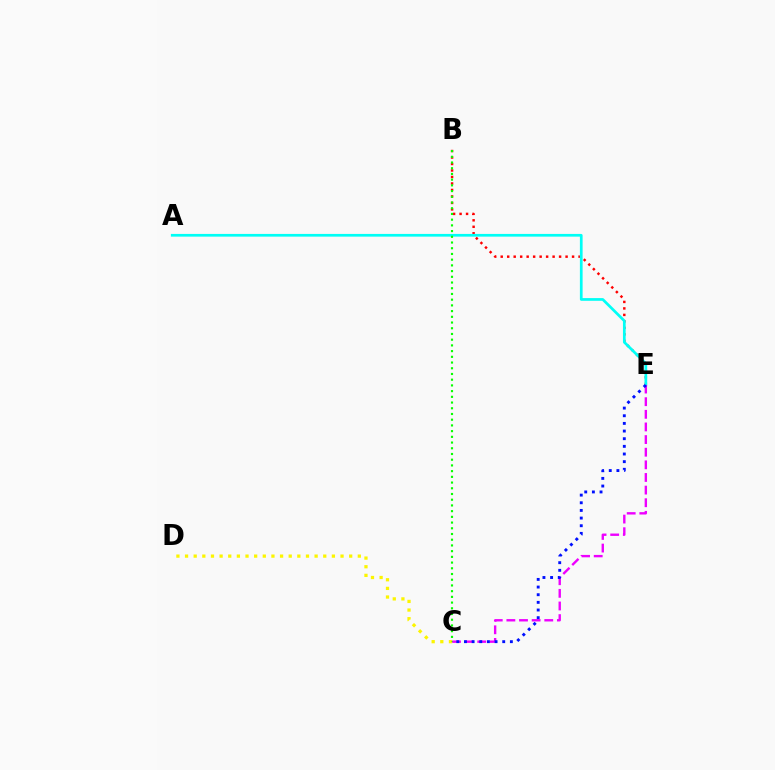{('C', 'D'): [{'color': '#fcf500', 'line_style': 'dotted', 'thickness': 2.35}], ('B', 'E'): [{'color': '#ff0000', 'line_style': 'dotted', 'thickness': 1.76}], ('A', 'E'): [{'color': '#00fff6', 'line_style': 'solid', 'thickness': 1.95}], ('C', 'E'): [{'color': '#ee00ff', 'line_style': 'dashed', 'thickness': 1.72}, {'color': '#0010ff', 'line_style': 'dotted', 'thickness': 2.08}], ('B', 'C'): [{'color': '#08ff00', 'line_style': 'dotted', 'thickness': 1.55}]}